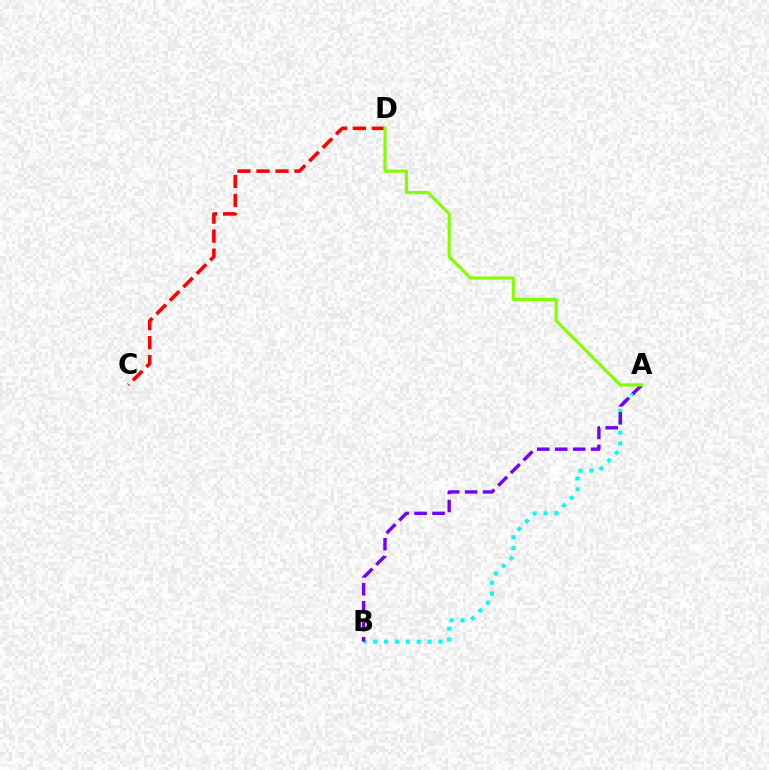{('C', 'D'): [{'color': '#ff0000', 'line_style': 'dashed', 'thickness': 2.58}], ('A', 'B'): [{'color': '#00fff6', 'line_style': 'dotted', 'thickness': 2.96}, {'color': '#7200ff', 'line_style': 'dashed', 'thickness': 2.44}], ('A', 'D'): [{'color': '#84ff00', 'line_style': 'solid', 'thickness': 2.27}]}